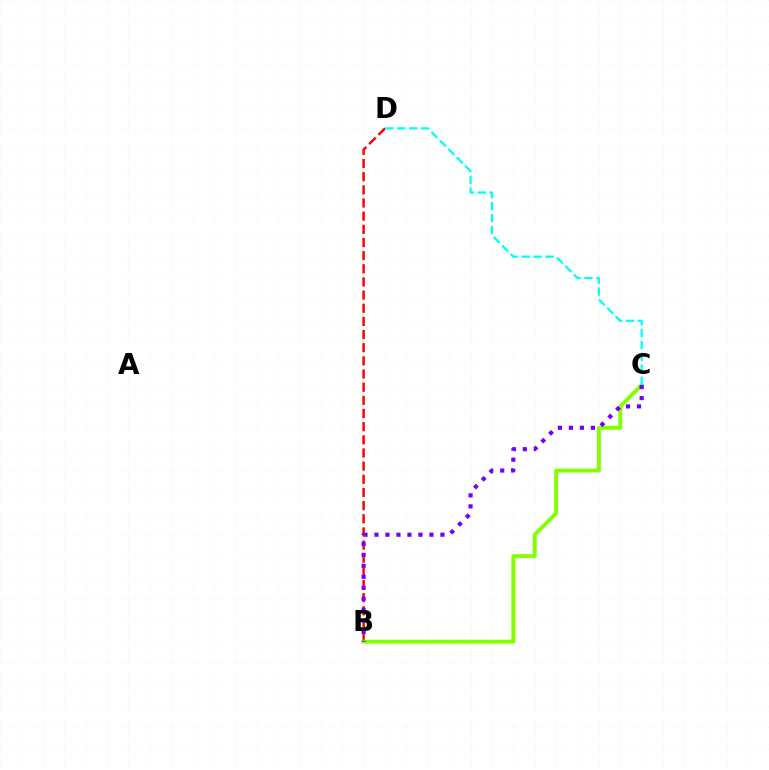{('B', 'D'): [{'color': '#ff0000', 'line_style': 'dashed', 'thickness': 1.79}], ('B', 'C'): [{'color': '#84ff00', 'line_style': 'solid', 'thickness': 2.82}, {'color': '#7200ff', 'line_style': 'dotted', 'thickness': 2.99}], ('C', 'D'): [{'color': '#00fff6', 'line_style': 'dashed', 'thickness': 1.62}]}